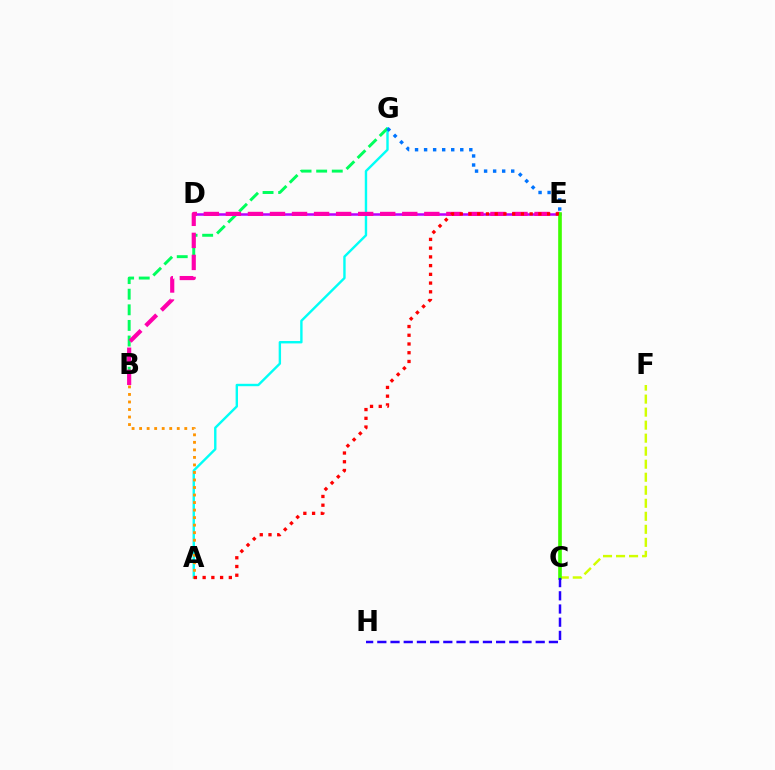{('A', 'G'): [{'color': '#00fff6', 'line_style': 'solid', 'thickness': 1.73}], ('C', 'F'): [{'color': '#d1ff00', 'line_style': 'dashed', 'thickness': 1.77}], ('B', 'G'): [{'color': '#00ff5c', 'line_style': 'dashed', 'thickness': 2.12}], ('D', 'E'): [{'color': '#b900ff', 'line_style': 'solid', 'thickness': 1.81}], ('E', 'G'): [{'color': '#0074ff', 'line_style': 'dotted', 'thickness': 2.46}], ('B', 'E'): [{'color': '#ff00ac', 'line_style': 'dashed', 'thickness': 2.99}], ('C', 'E'): [{'color': '#3dff00', 'line_style': 'solid', 'thickness': 2.62}], ('A', 'B'): [{'color': '#ff9400', 'line_style': 'dotted', 'thickness': 2.05}], ('C', 'H'): [{'color': '#2500ff', 'line_style': 'dashed', 'thickness': 1.79}], ('A', 'E'): [{'color': '#ff0000', 'line_style': 'dotted', 'thickness': 2.37}]}